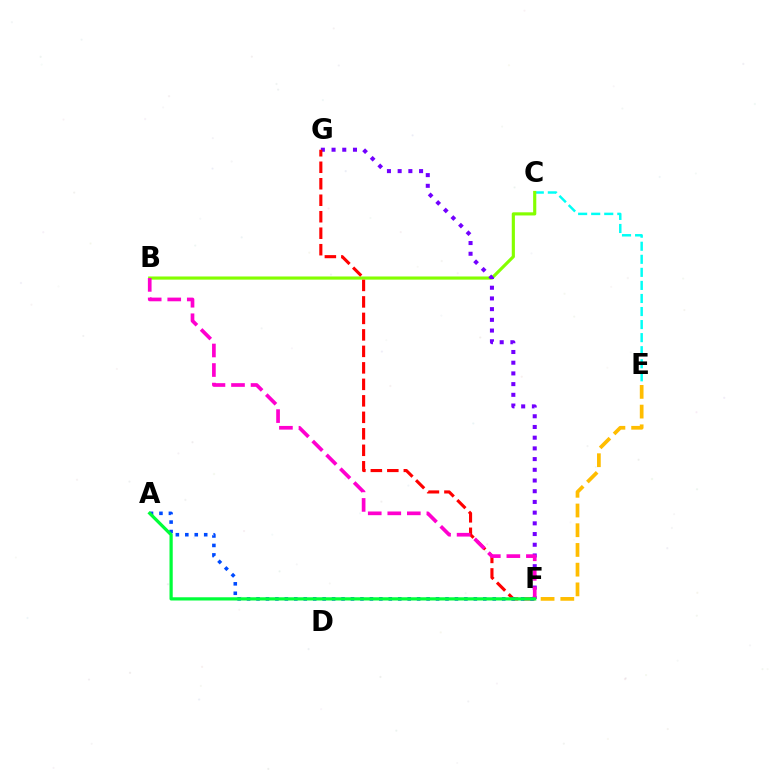{('C', 'E'): [{'color': '#00fff6', 'line_style': 'dashed', 'thickness': 1.77}], ('B', 'C'): [{'color': '#84ff00', 'line_style': 'solid', 'thickness': 2.27}], ('F', 'G'): [{'color': '#7200ff', 'line_style': 'dotted', 'thickness': 2.91}, {'color': '#ff0000', 'line_style': 'dashed', 'thickness': 2.24}], ('A', 'F'): [{'color': '#004bff', 'line_style': 'dotted', 'thickness': 2.57}, {'color': '#00ff39', 'line_style': 'solid', 'thickness': 2.33}], ('B', 'F'): [{'color': '#ff00cf', 'line_style': 'dashed', 'thickness': 2.65}], ('E', 'F'): [{'color': '#ffbd00', 'line_style': 'dashed', 'thickness': 2.68}]}